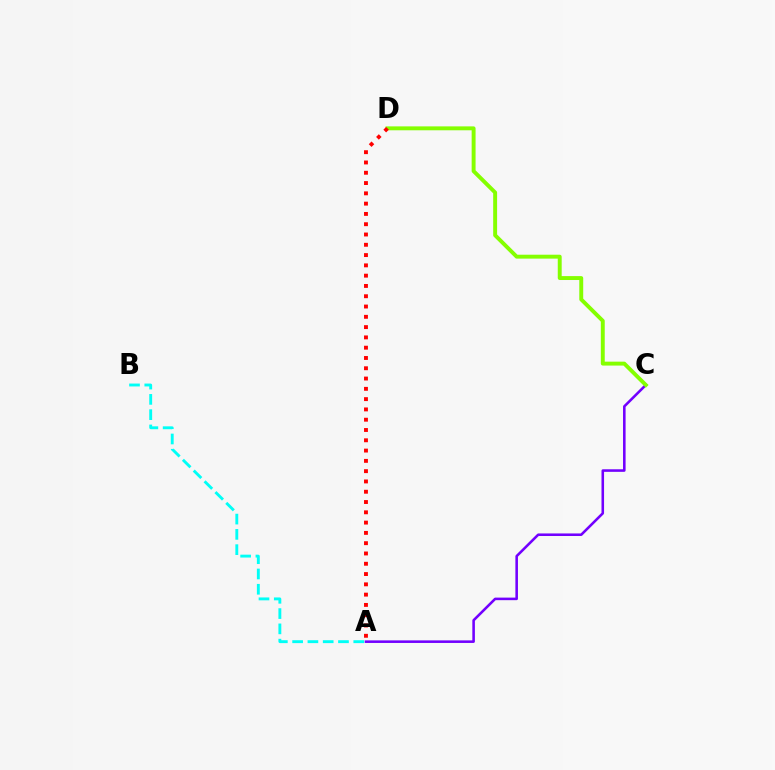{('A', 'B'): [{'color': '#00fff6', 'line_style': 'dashed', 'thickness': 2.08}], ('A', 'C'): [{'color': '#7200ff', 'line_style': 'solid', 'thickness': 1.85}], ('C', 'D'): [{'color': '#84ff00', 'line_style': 'solid', 'thickness': 2.82}], ('A', 'D'): [{'color': '#ff0000', 'line_style': 'dotted', 'thickness': 2.8}]}